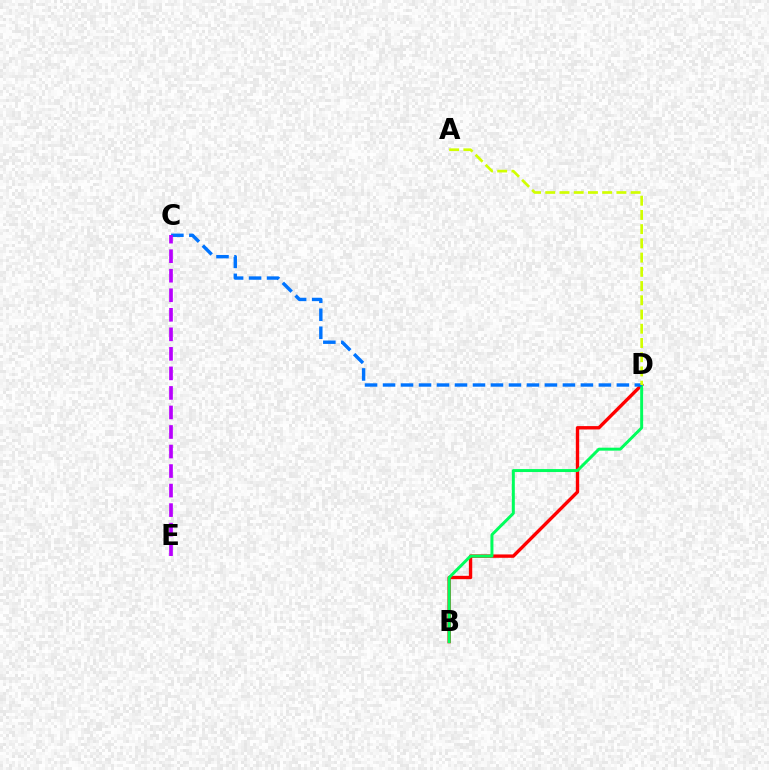{('B', 'D'): [{'color': '#ff0000', 'line_style': 'solid', 'thickness': 2.42}, {'color': '#00ff5c', 'line_style': 'solid', 'thickness': 2.14}], ('C', 'D'): [{'color': '#0074ff', 'line_style': 'dashed', 'thickness': 2.44}], ('A', 'D'): [{'color': '#d1ff00', 'line_style': 'dashed', 'thickness': 1.93}], ('C', 'E'): [{'color': '#b900ff', 'line_style': 'dashed', 'thickness': 2.65}]}